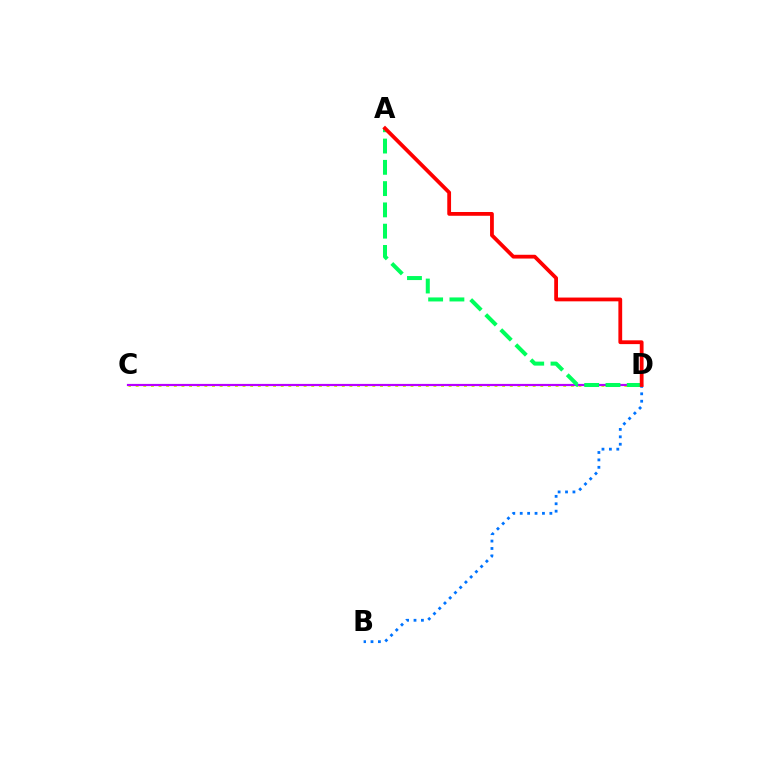{('C', 'D'): [{'color': '#d1ff00', 'line_style': 'dotted', 'thickness': 2.07}, {'color': '#b900ff', 'line_style': 'solid', 'thickness': 1.58}], ('A', 'D'): [{'color': '#00ff5c', 'line_style': 'dashed', 'thickness': 2.89}, {'color': '#ff0000', 'line_style': 'solid', 'thickness': 2.73}], ('B', 'D'): [{'color': '#0074ff', 'line_style': 'dotted', 'thickness': 2.01}]}